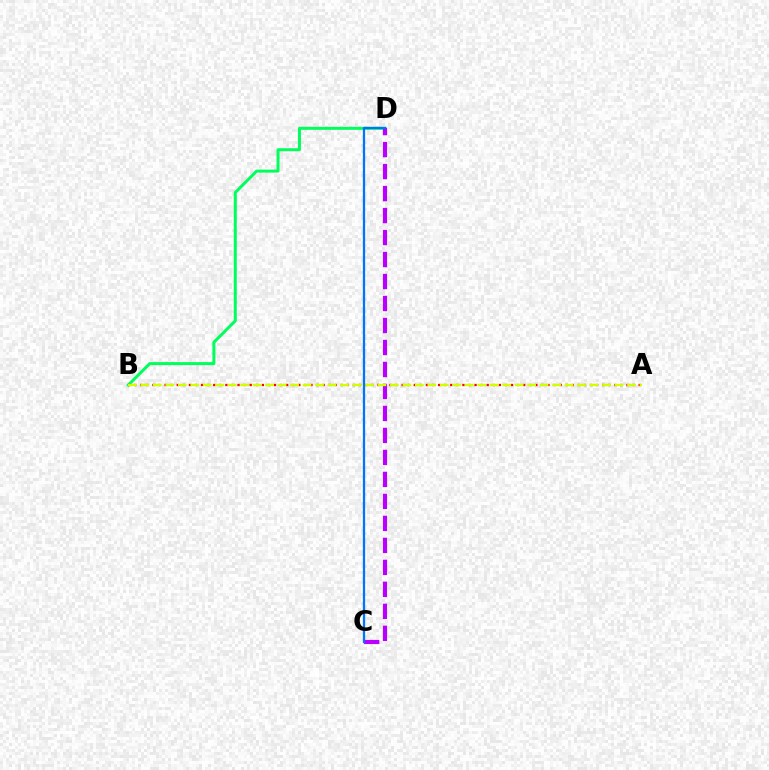{('B', 'D'): [{'color': '#00ff5c', 'line_style': 'solid', 'thickness': 2.16}], ('A', 'B'): [{'color': '#ff0000', 'line_style': 'dotted', 'thickness': 1.65}, {'color': '#d1ff00', 'line_style': 'dashed', 'thickness': 1.7}], ('C', 'D'): [{'color': '#b900ff', 'line_style': 'dashed', 'thickness': 2.99}, {'color': '#0074ff', 'line_style': 'solid', 'thickness': 1.64}]}